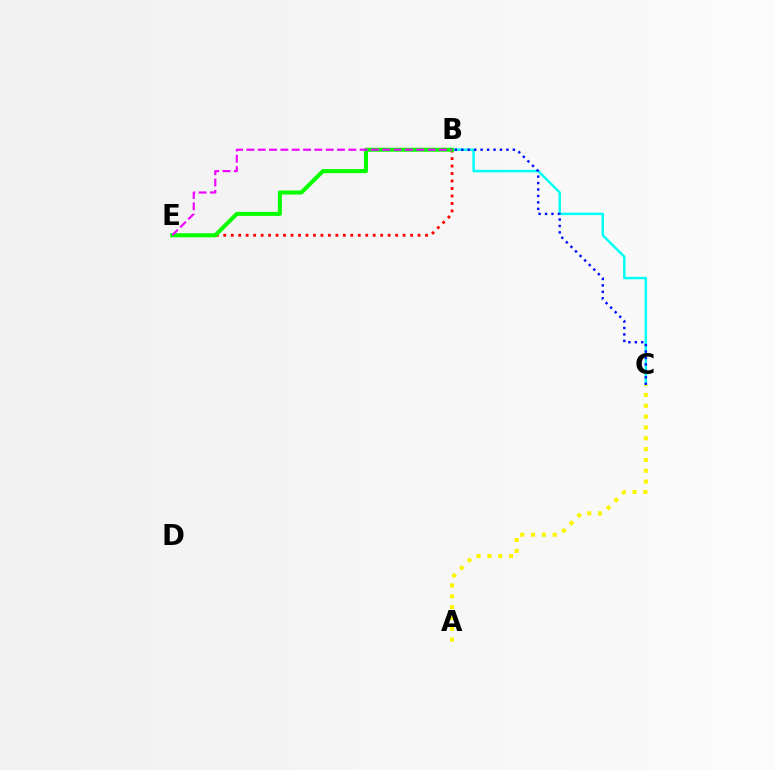{('B', 'C'): [{'color': '#00fff6', 'line_style': 'solid', 'thickness': 1.76}, {'color': '#0010ff', 'line_style': 'dotted', 'thickness': 1.75}], ('A', 'C'): [{'color': '#fcf500', 'line_style': 'dotted', 'thickness': 2.94}], ('B', 'E'): [{'color': '#ff0000', 'line_style': 'dotted', 'thickness': 2.03}, {'color': '#08ff00', 'line_style': 'solid', 'thickness': 2.91}, {'color': '#ee00ff', 'line_style': 'dashed', 'thickness': 1.54}]}